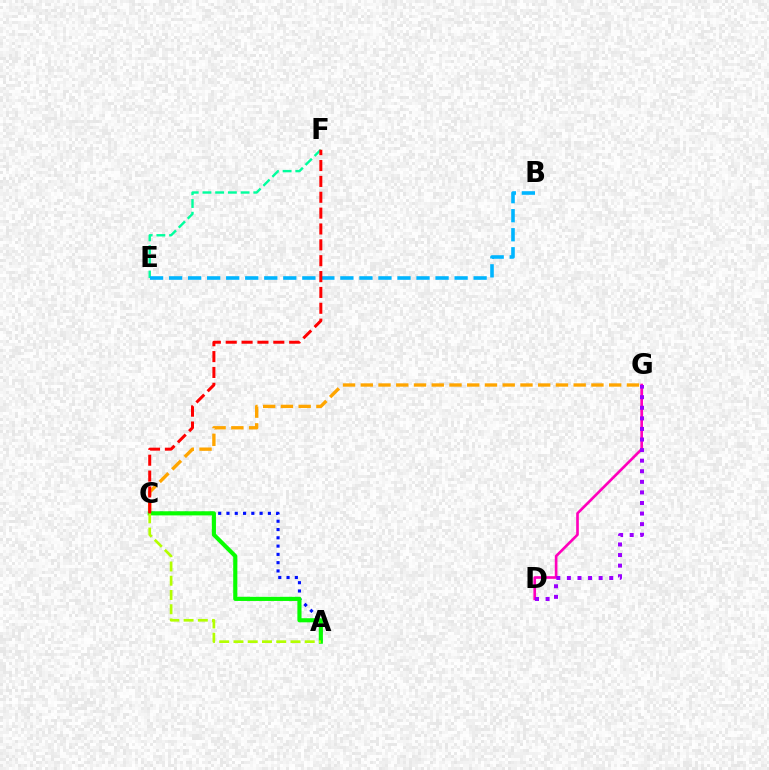{('C', 'G'): [{'color': '#ffa500', 'line_style': 'dashed', 'thickness': 2.41}], ('E', 'F'): [{'color': '#00ff9d', 'line_style': 'dashed', 'thickness': 1.73}], ('D', 'G'): [{'color': '#ff00bd', 'line_style': 'solid', 'thickness': 1.91}, {'color': '#9b00ff', 'line_style': 'dotted', 'thickness': 2.87}], ('B', 'E'): [{'color': '#00b5ff', 'line_style': 'dashed', 'thickness': 2.59}], ('A', 'C'): [{'color': '#0010ff', 'line_style': 'dotted', 'thickness': 2.25}, {'color': '#08ff00', 'line_style': 'solid', 'thickness': 2.97}, {'color': '#b3ff00', 'line_style': 'dashed', 'thickness': 1.94}], ('C', 'F'): [{'color': '#ff0000', 'line_style': 'dashed', 'thickness': 2.15}]}